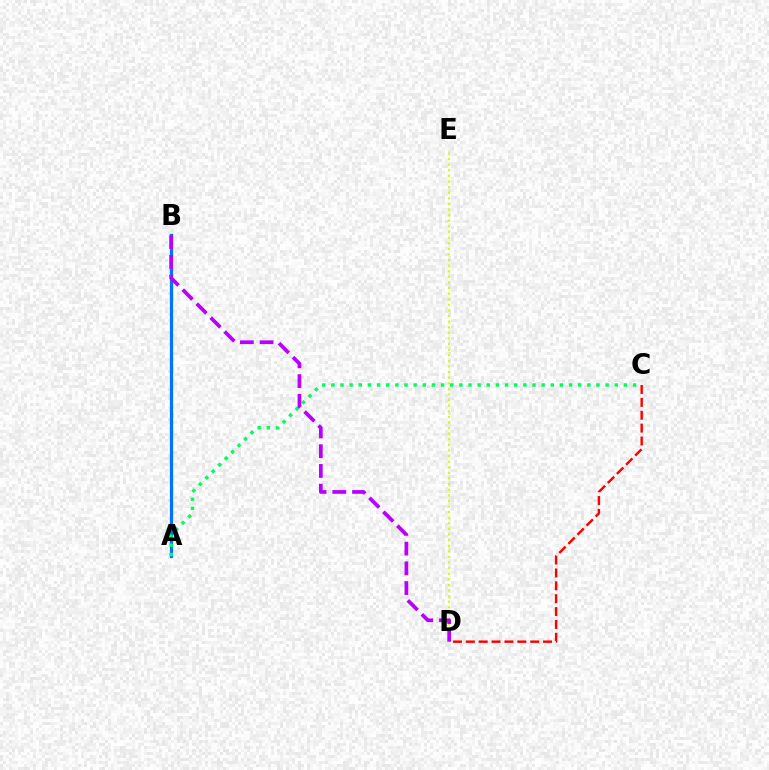{('C', 'D'): [{'color': '#ff0000', 'line_style': 'dashed', 'thickness': 1.75}], ('D', 'E'): [{'color': '#d1ff00', 'line_style': 'dotted', 'thickness': 1.52}], ('A', 'B'): [{'color': '#0074ff', 'line_style': 'solid', 'thickness': 2.35}], ('A', 'C'): [{'color': '#00ff5c', 'line_style': 'dotted', 'thickness': 2.48}], ('B', 'D'): [{'color': '#b900ff', 'line_style': 'dashed', 'thickness': 2.68}]}